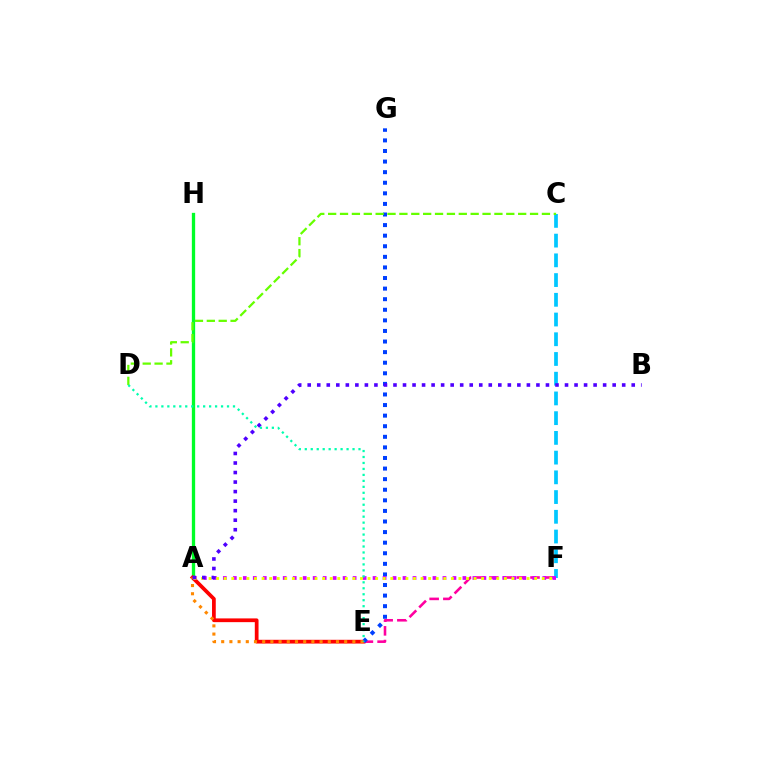{('A', 'H'): [{'color': '#00ff27', 'line_style': 'solid', 'thickness': 2.38}], ('A', 'E'): [{'color': '#ff0000', 'line_style': 'solid', 'thickness': 2.69}, {'color': '#ff8800', 'line_style': 'dotted', 'thickness': 2.23}], ('E', 'F'): [{'color': '#ff00a0', 'line_style': 'dashed', 'thickness': 1.86}], ('C', 'F'): [{'color': '#00c7ff', 'line_style': 'dashed', 'thickness': 2.68}], ('E', 'G'): [{'color': '#003fff', 'line_style': 'dotted', 'thickness': 2.88}], ('A', 'F'): [{'color': '#d600ff', 'line_style': 'dotted', 'thickness': 2.71}, {'color': '#eeff00', 'line_style': 'dotted', 'thickness': 2.06}], ('C', 'D'): [{'color': '#66ff00', 'line_style': 'dashed', 'thickness': 1.61}], ('A', 'B'): [{'color': '#4f00ff', 'line_style': 'dotted', 'thickness': 2.59}], ('D', 'E'): [{'color': '#00ffaf', 'line_style': 'dotted', 'thickness': 1.62}]}